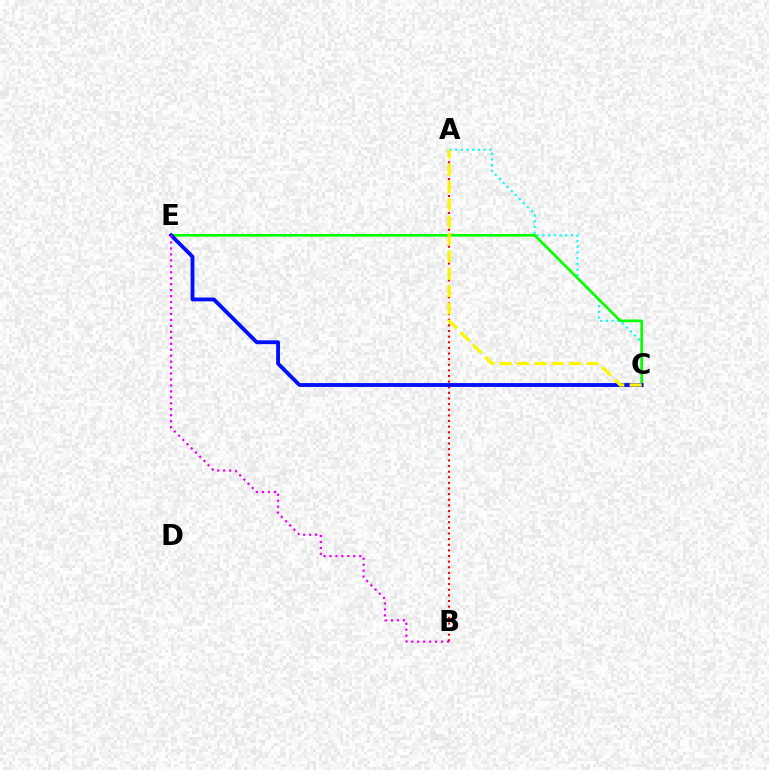{('A', 'C'): [{'color': '#00fff6', 'line_style': 'dotted', 'thickness': 1.54}, {'color': '#fcf500', 'line_style': 'dashed', 'thickness': 2.36}], ('C', 'E'): [{'color': '#08ff00', 'line_style': 'solid', 'thickness': 1.92}, {'color': '#0010ff', 'line_style': 'solid', 'thickness': 2.76}], ('A', 'B'): [{'color': '#ff0000', 'line_style': 'dotted', 'thickness': 1.53}], ('B', 'E'): [{'color': '#ee00ff', 'line_style': 'dotted', 'thickness': 1.62}]}